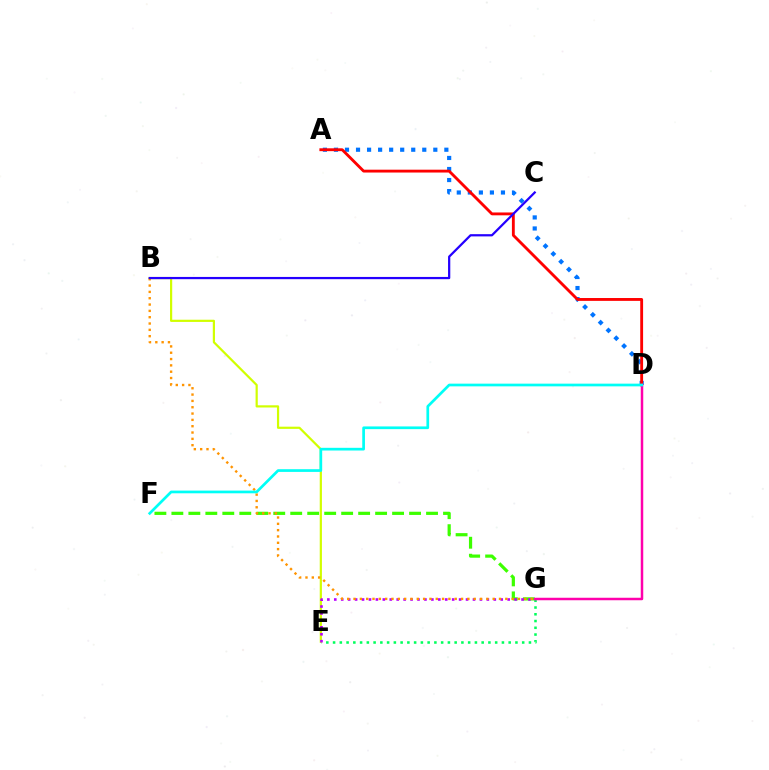{('A', 'D'): [{'color': '#0074ff', 'line_style': 'dotted', 'thickness': 3.0}, {'color': '#ff0000', 'line_style': 'solid', 'thickness': 2.05}], ('E', 'G'): [{'color': '#00ff5c', 'line_style': 'dotted', 'thickness': 1.84}, {'color': '#b900ff', 'line_style': 'dotted', 'thickness': 1.88}], ('F', 'G'): [{'color': '#3dff00', 'line_style': 'dashed', 'thickness': 2.31}], ('B', 'E'): [{'color': '#d1ff00', 'line_style': 'solid', 'thickness': 1.58}], ('D', 'G'): [{'color': '#ff00ac', 'line_style': 'solid', 'thickness': 1.79}], ('B', 'G'): [{'color': '#ff9400', 'line_style': 'dotted', 'thickness': 1.72}], ('B', 'C'): [{'color': '#2500ff', 'line_style': 'solid', 'thickness': 1.61}], ('D', 'F'): [{'color': '#00fff6', 'line_style': 'solid', 'thickness': 1.95}]}